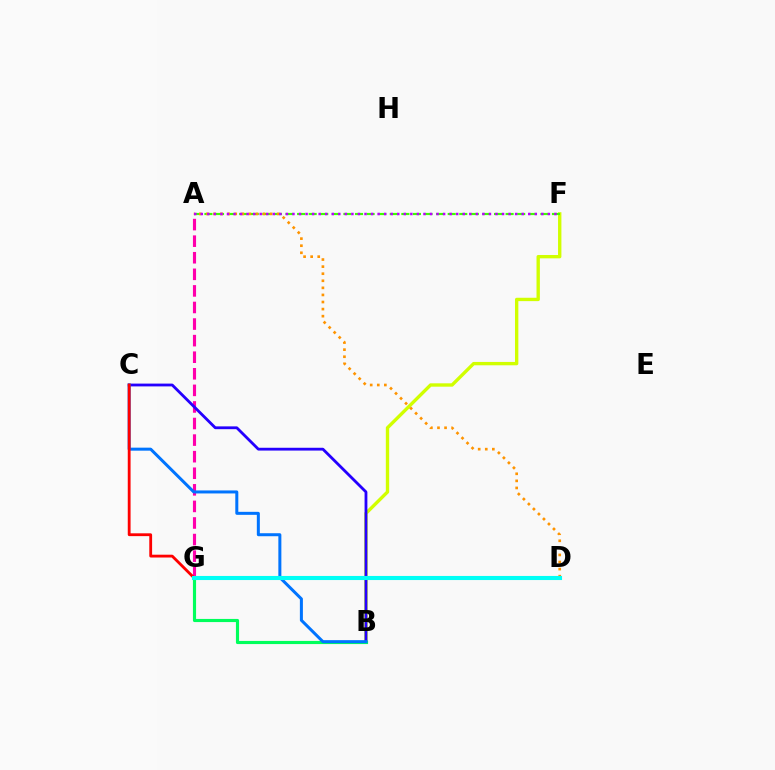{('B', 'F'): [{'color': '#d1ff00', 'line_style': 'solid', 'thickness': 2.42}], ('A', 'F'): [{'color': '#3dff00', 'line_style': 'dashed', 'thickness': 1.57}, {'color': '#b900ff', 'line_style': 'dotted', 'thickness': 1.78}], ('A', 'G'): [{'color': '#ff00ac', 'line_style': 'dashed', 'thickness': 2.25}], ('B', 'C'): [{'color': '#2500ff', 'line_style': 'solid', 'thickness': 2.02}, {'color': '#0074ff', 'line_style': 'solid', 'thickness': 2.17}], ('A', 'D'): [{'color': '#ff9400', 'line_style': 'dotted', 'thickness': 1.92}], ('B', 'G'): [{'color': '#00ff5c', 'line_style': 'solid', 'thickness': 2.26}], ('C', 'G'): [{'color': '#ff0000', 'line_style': 'solid', 'thickness': 2.03}], ('D', 'G'): [{'color': '#00fff6', 'line_style': 'solid', 'thickness': 2.95}]}